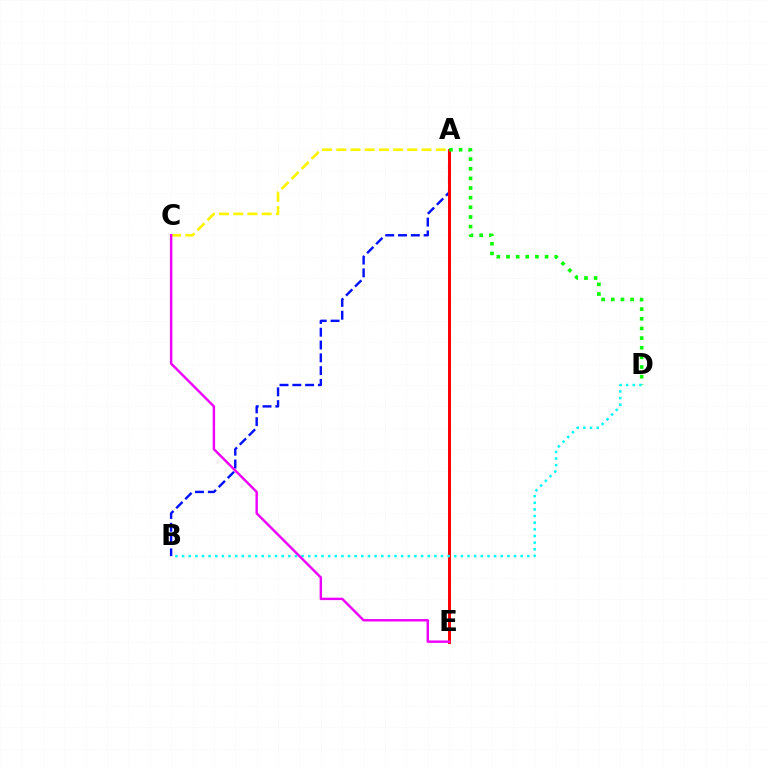{('A', 'C'): [{'color': '#fcf500', 'line_style': 'dashed', 'thickness': 1.93}], ('A', 'B'): [{'color': '#0010ff', 'line_style': 'dashed', 'thickness': 1.74}], ('A', 'E'): [{'color': '#ff0000', 'line_style': 'solid', 'thickness': 2.13}], ('A', 'D'): [{'color': '#08ff00', 'line_style': 'dotted', 'thickness': 2.62}], ('B', 'D'): [{'color': '#00fff6', 'line_style': 'dotted', 'thickness': 1.8}], ('C', 'E'): [{'color': '#ee00ff', 'line_style': 'solid', 'thickness': 1.75}]}